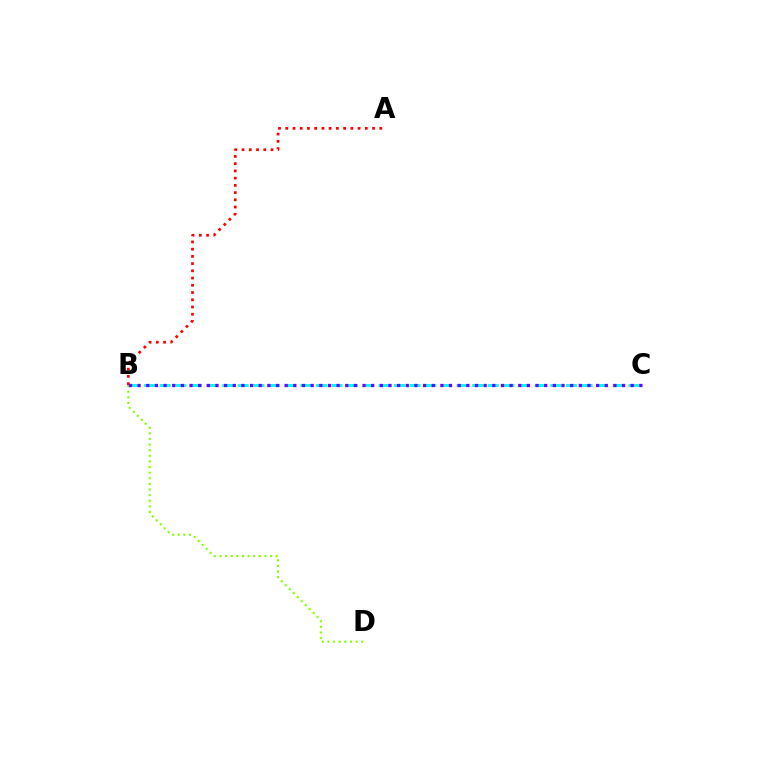{('B', 'C'): [{'color': '#00fff6', 'line_style': 'dashed', 'thickness': 2.12}, {'color': '#7200ff', 'line_style': 'dotted', 'thickness': 2.35}], ('A', 'B'): [{'color': '#ff0000', 'line_style': 'dotted', 'thickness': 1.97}], ('B', 'D'): [{'color': '#84ff00', 'line_style': 'dotted', 'thickness': 1.53}]}